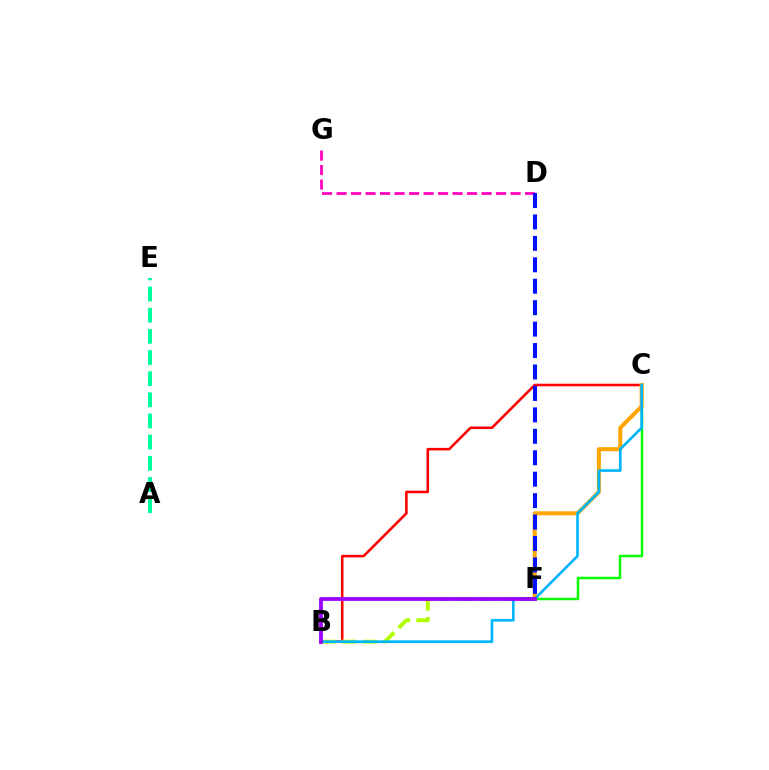{('B', 'C'): [{'color': '#ff0000', 'line_style': 'solid', 'thickness': 1.85}, {'color': '#00b5ff', 'line_style': 'solid', 'thickness': 1.91}], ('B', 'F'): [{'color': '#b3ff00', 'line_style': 'dashed', 'thickness': 2.84}, {'color': '#9b00ff', 'line_style': 'solid', 'thickness': 2.73}], ('C', 'F'): [{'color': '#08ff00', 'line_style': 'solid', 'thickness': 1.75}, {'color': '#ffa500', 'line_style': 'solid', 'thickness': 2.89}], ('D', 'G'): [{'color': '#ff00bd', 'line_style': 'dashed', 'thickness': 1.97}], ('D', 'F'): [{'color': '#0010ff', 'line_style': 'dashed', 'thickness': 2.91}], ('A', 'E'): [{'color': '#00ff9d', 'line_style': 'dashed', 'thickness': 2.87}]}